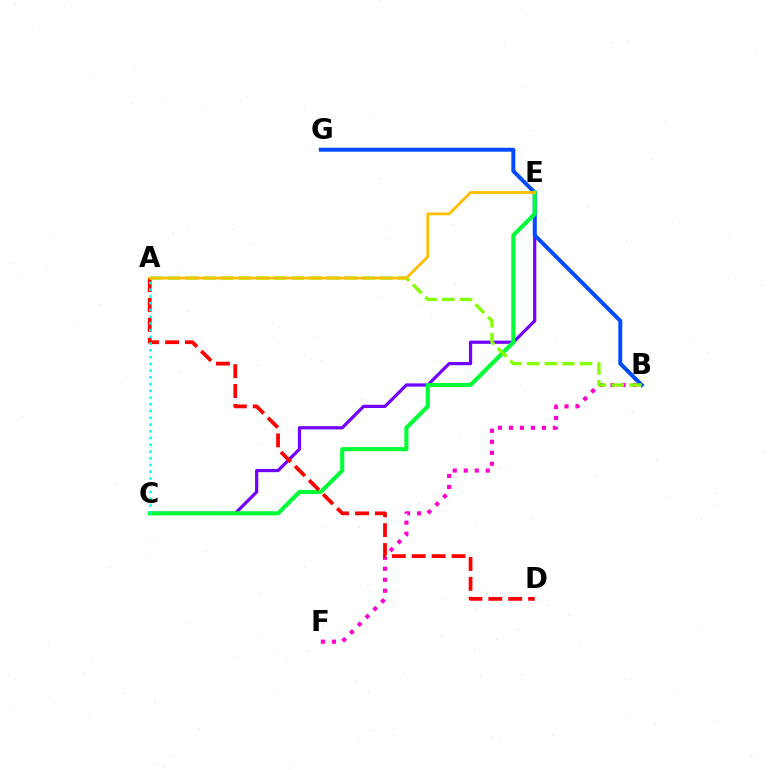{('B', 'F'): [{'color': '#ff00cf', 'line_style': 'dotted', 'thickness': 2.99}], ('C', 'E'): [{'color': '#7200ff', 'line_style': 'solid', 'thickness': 2.31}, {'color': '#00ff39', 'line_style': 'solid', 'thickness': 2.96}], ('B', 'G'): [{'color': '#004bff', 'line_style': 'solid', 'thickness': 2.85}], ('A', 'D'): [{'color': '#ff0000', 'line_style': 'dashed', 'thickness': 2.7}], ('A', 'B'): [{'color': '#84ff00', 'line_style': 'dashed', 'thickness': 2.4}], ('A', 'E'): [{'color': '#ffbd00', 'line_style': 'solid', 'thickness': 2.01}], ('A', 'C'): [{'color': '#00fff6', 'line_style': 'dotted', 'thickness': 1.83}]}